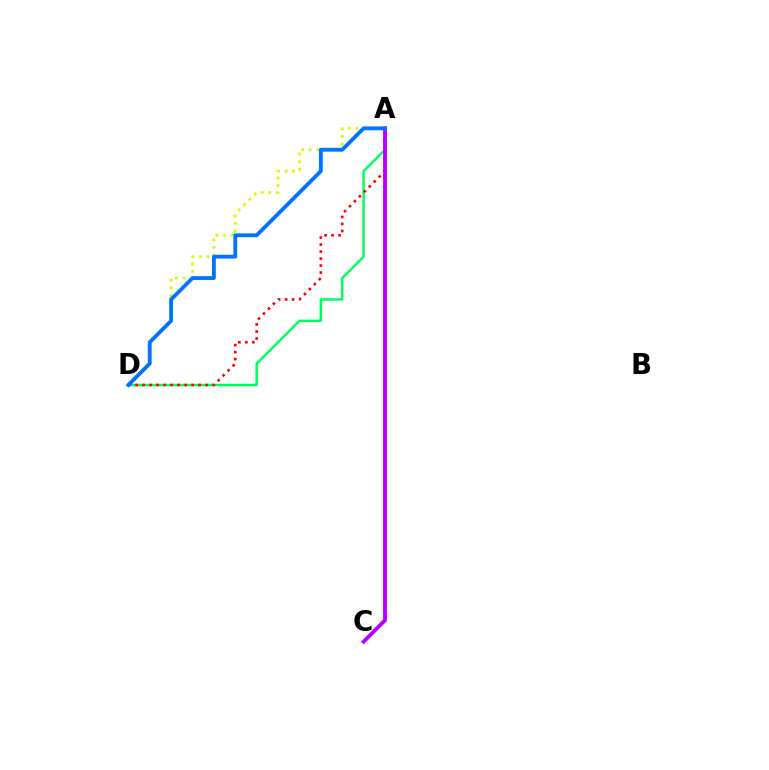{('A', 'D'): [{'color': '#d1ff00', 'line_style': 'dotted', 'thickness': 2.05}, {'color': '#00ff5c', 'line_style': 'solid', 'thickness': 1.78}, {'color': '#ff0000', 'line_style': 'dotted', 'thickness': 1.9}, {'color': '#0074ff', 'line_style': 'solid', 'thickness': 2.75}], ('A', 'C'): [{'color': '#b900ff', 'line_style': 'solid', 'thickness': 2.76}]}